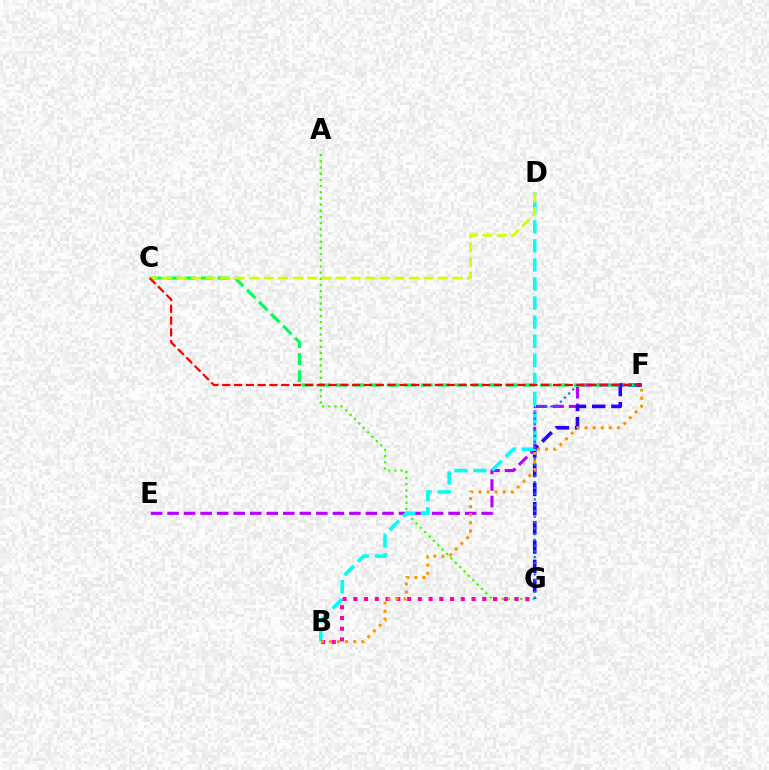{('E', 'F'): [{'color': '#b900ff', 'line_style': 'dashed', 'thickness': 2.25}], ('F', 'G'): [{'color': '#2500ff', 'line_style': 'dashed', 'thickness': 2.61}, {'color': '#0074ff', 'line_style': 'dotted', 'thickness': 1.57}], ('A', 'G'): [{'color': '#3dff00', 'line_style': 'dotted', 'thickness': 1.68}], ('B', 'D'): [{'color': '#00fff6', 'line_style': 'dashed', 'thickness': 2.59}], ('C', 'F'): [{'color': '#00ff5c', 'line_style': 'dashed', 'thickness': 2.31}, {'color': '#ff0000', 'line_style': 'dashed', 'thickness': 1.6}], ('C', 'D'): [{'color': '#d1ff00', 'line_style': 'dashed', 'thickness': 1.97}], ('B', 'G'): [{'color': '#ff00ac', 'line_style': 'dotted', 'thickness': 2.92}], ('B', 'F'): [{'color': '#ff9400', 'line_style': 'dotted', 'thickness': 2.19}]}